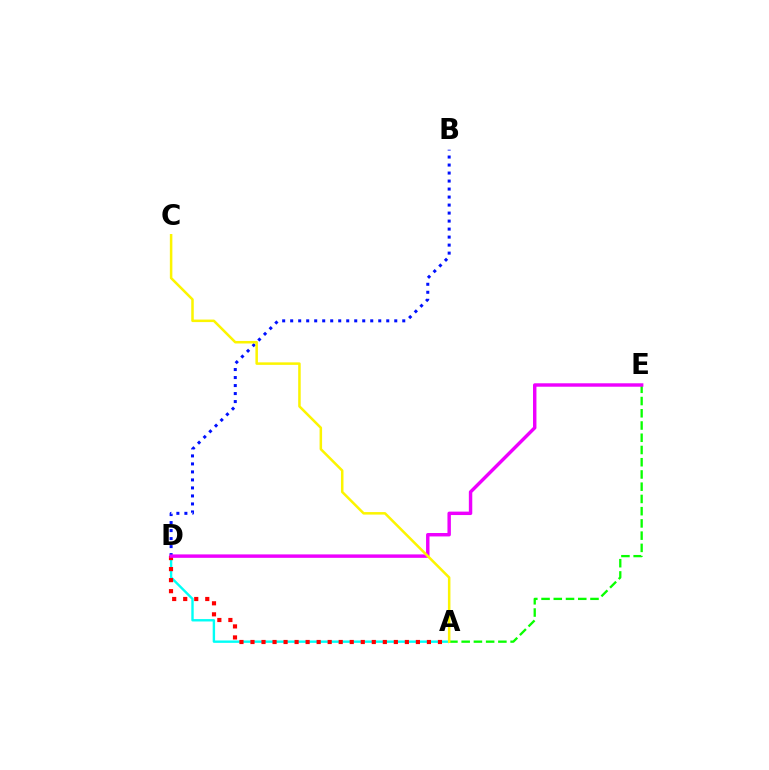{('A', 'D'): [{'color': '#00fff6', 'line_style': 'solid', 'thickness': 1.72}, {'color': '#ff0000', 'line_style': 'dotted', 'thickness': 3.0}], ('B', 'D'): [{'color': '#0010ff', 'line_style': 'dotted', 'thickness': 2.18}], ('A', 'E'): [{'color': '#08ff00', 'line_style': 'dashed', 'thickness': 1.66}], ('D', 'E'): [{'color': '#ee00ff', 'line_style': 'solid', 'thickness': 2.47}], ('A', 'C'): [{'color': '#fcf500', 'line_style': 'solid', 'thickness': 1.81}]}